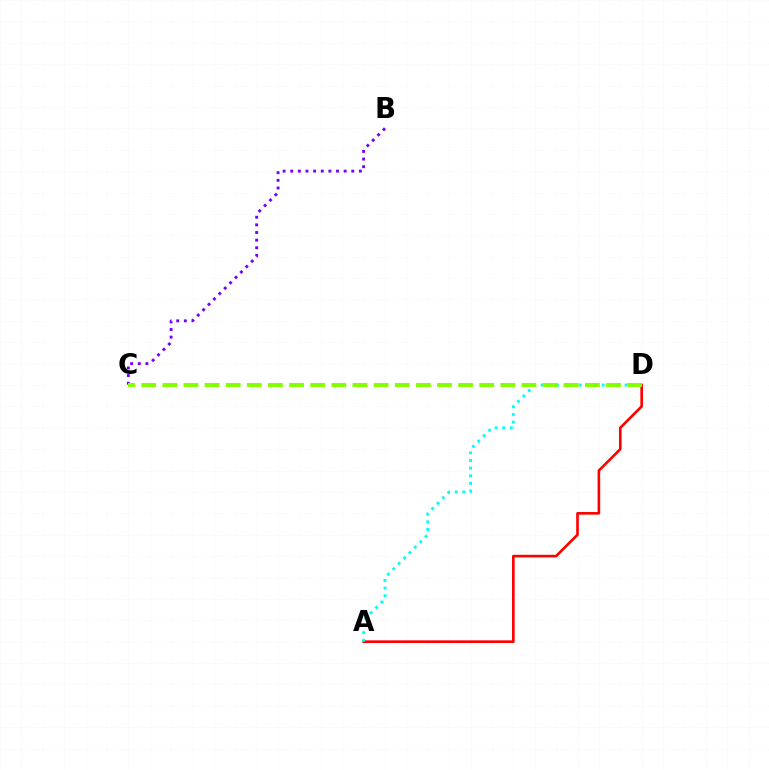{('B', 'C'): [{'color': '#7200ff', 'line_style': 'dotted', 'thickness': 2.07}], ('A', 'D'): [{'color': '#ff0000', 'line_style': 'solid', 'thickness': 1.9}, {'color': '#00fff6', 'line_style': 'dotted', 'thickness': 2.07}], ('C', 'D'): [{'color': '#84ff00', 'line_style': 'dashed', 'thickness': 2.87}]}